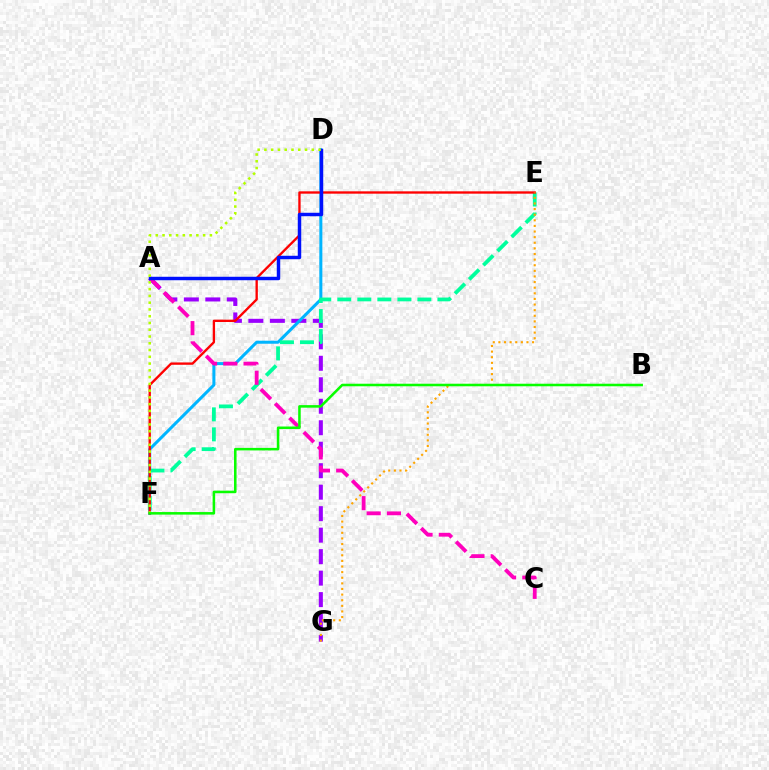{('A', 'G'): [{'color': '#9b00ff', 'line_style': 'dashed', 'thickness': 2.92}], ('D', 'F'): [{'color': '#00b5ff', 'line_style': 'solid', 'thickness': 2.18}, {'color': '#b3ff00', 'line_style': 'dotted', 'thickness': 1.84}], ('E', 'F'): [{'color': '#00ff9d', 'line_style': 'dashed', 'thickness': 2.72}, {'color': '#ff0000', 'line_style': 'solid', 'thickness': 1.69}], ('A', 'C'): [{'color': '#ff00bd', 'line_style': 'dashed', 'thickness': 2.75}], ('A', 'D'): [{'color': '#0010ff', 'line_style': 'solid', 'thickness': 2.49}], ('E', 'G'): [{'color': '#ffa500', 'line_style': 'dotted', 'thickness': 1.53}], ('B', 'F'): [{'color': '#08ff00', 'line_style': 'solid', 'thickness': 1.83}]}